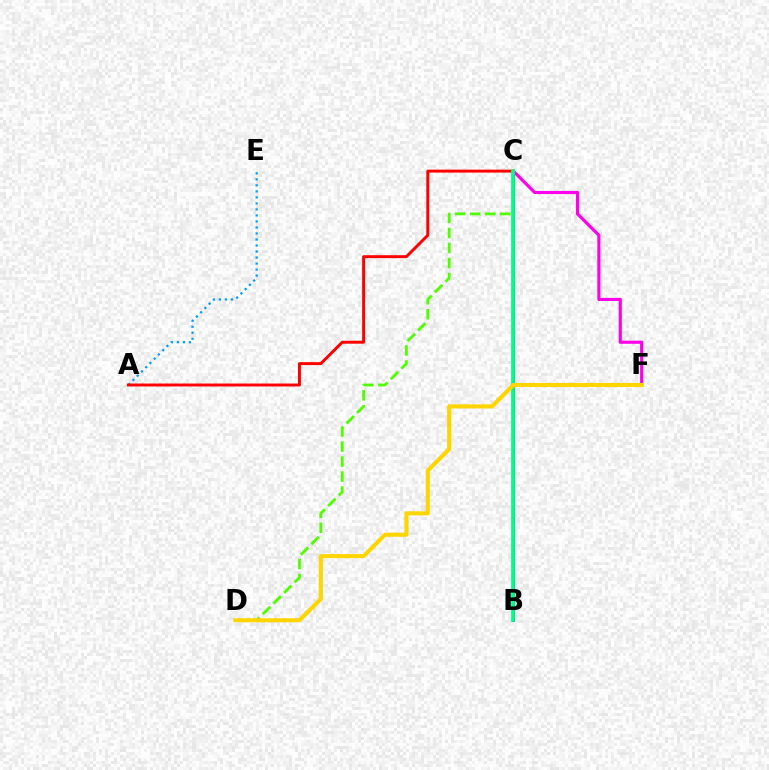{('C', 'D'): [{'color': '#4fff00', 'line_style': 'dashed', 'thickness': 2.04}], ('B', 'C'): [{'color': '#3700ff', 'line_style': 'solid', 'thickness': 1.99}, {'color': '#00ff86', 'line_style': 'solid', 'thickness': 2.7}], ('A', 'E'): [{'color': '#009eff', 'line_style': 'dotted', 'thickness': 1.63}], ('A', 'C'): [{'color': '#ff0000', 'line_style': 'solid', 'thickness': 2.12}], ('C', 'F'): [{'color': '#ff00ed', 'line_style': 'solid', 'thickness': 2.25}], ('D', 'F'): [{'color': '#ffd500', 'line_style': 'solid', 'thickness': 2.94}]}